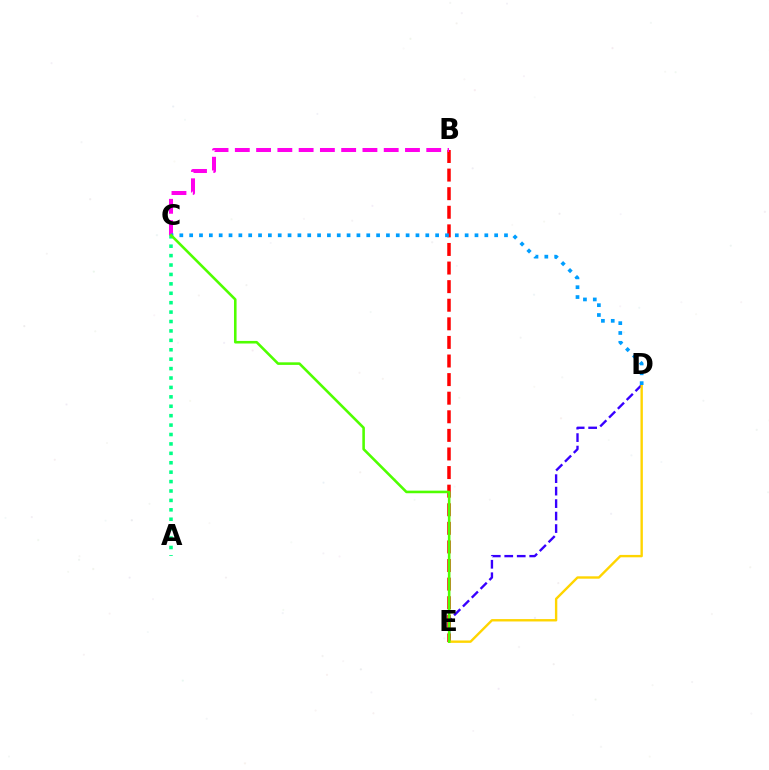{('D', 'E'): [{'color': '#3700ff', 'line_style': 'dashed', 'thickness': 1.7}, {'color': '#ffd500', 'line_style': 'solid', 'thickness': 1.72}], ('B', 'E'): [{'color': '#ff0000', 'line_style': 'dashed', 'thickness': 2.53}], ('B', 'C'): [{'color': '#ff00ed', 'line_style': 'dashed', 'thickness': 2.89}], ('A', 'C'): [{'color': '#00ff86', 'line_style': 'dotted', 'thickness': 2.56}], ('C', 'D'): [{'color': '#009eff', 'line_style': 'dotted', 'thickness': 2.67}], ('C', 'E'): [{'color': '#4fff00', 'line_style': 'solid', 'thickness': 1.86}]}